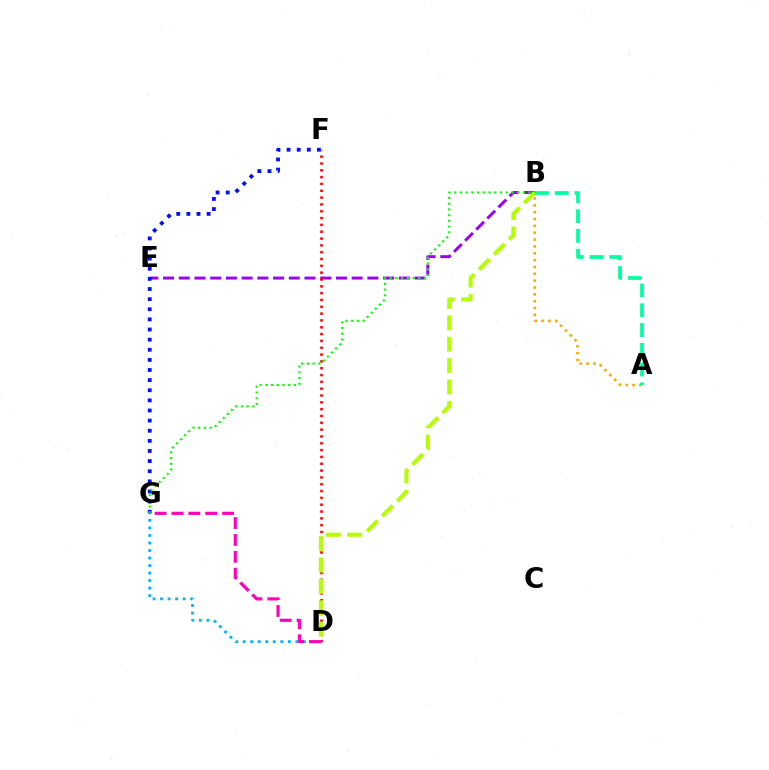{('B', 'E'): [{'color': '#9b00ff', 'line_style': 'dashed', 'thickness': 2.14}], ('D', 'F'): [{'color': '#ff0000', 'line_style': 'dotted', 'thickness': 1.85}], ('A', 'B'): [{'color': '#ffa500', 'line_style': 'dotted', 'thickness': 1.86}, {'color': '#00ff9d', 'line_style': 'dashed', 'thickness': 2.68}], ('D', 'G'): [{'color': '#00b5ff', 'line_style': 'dotted', 'thickness': 2.04}, {'color': '#ff00bd', 'line_style': 'dashed', 'thickness': 2.29}], ('F', 'G'): [{'color': '#0010ff', 'line_style': 'dotted', 'thickness': 2.75}], ('B', 'D'): [{'color': '#b3ff00', 'line_style': 'dashed', 'thickness': 2.9}], ('B', 'G'): [{'color': '#08ff00', 'line_style': 'dotted', 'thickness': 1.56}]}